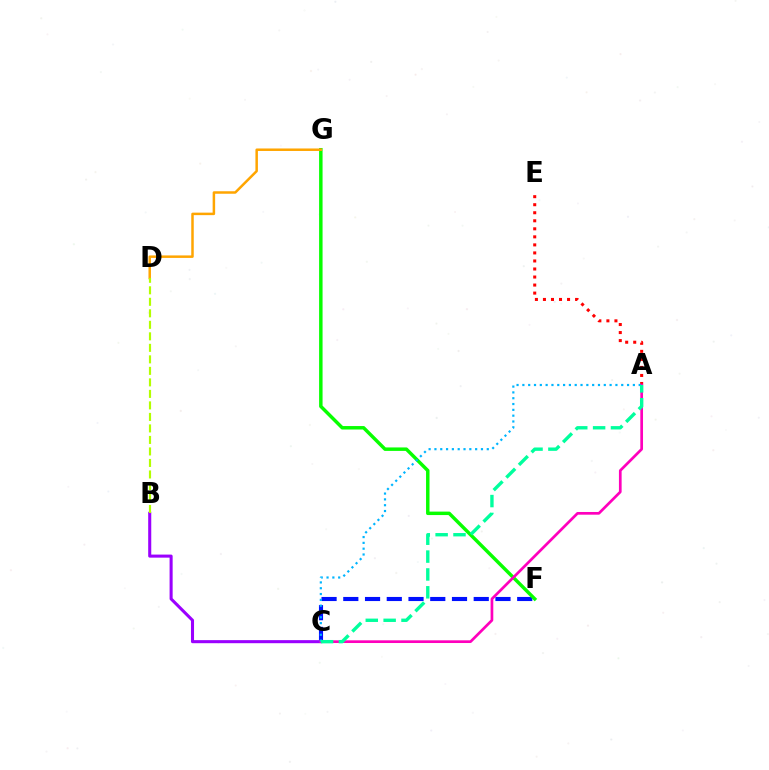{('C', 'F'): [{'color': '#0010ff', 'line_style': 'dashed', 'thickness': 2.95}], ('F', 'G'): [{'color': '#08ff00', 'line_style': 'solid', 'thickness': 2.49}], ('A', 'E'): [{'color': '#ff0000', 'line_style': 'dotted', 'thickness': 2.18}], ('B', 'C'): [{'color': '#9b00ff', 'line_style': 'solid', 'thickness': 2.2}], ('A', 'C'): [{'color': '#ff00bd', 'line_style': 'solid', 'thickness': 1.94}, {'color': '#00b5ff', 'line_style': 'dotted', 'thickness': 1.58}, {'color': '#00ff9d', 'line_style': 'dashed', 'thickness': 2.43}], ('D', 'G'): [{'color': '#ffa500', 'line_style': 'solid', 'thickness': 1.8}], ('B', 'D'): [{'color': '#b3ff00', 'line_style': 'dashed', 'thickness': 1.56}]}